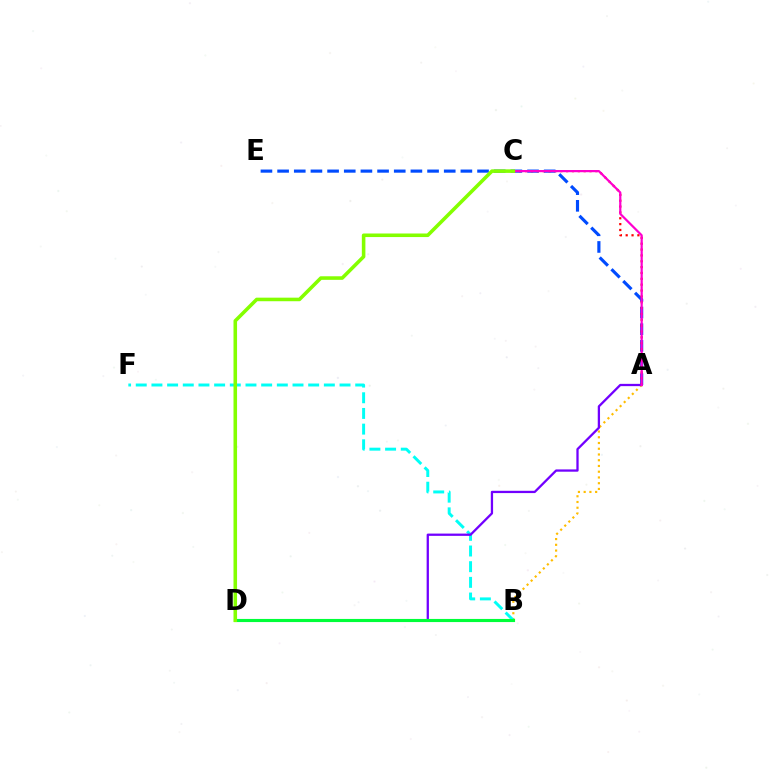{('A', 'E'): [{'color': '#004bff', 'line_style': 'dashed', 'thickness': 2.26}], ('A', 'C'): [{'color': '#ff0000', 'line_style': 'dotted', 'thickness': 1.59}, {'color': '#ff00cf', 'line_style': 'solid', 'thickness': 1.59}], ('A', 'B'): [{'color': '#ffbd00', 'line_style': 'dotted', 'thickness': 1.56}], ('B', 'F'): [{'color': '#00fff6', 'line_style': 'dashed', 'thickness': 2.13}], ('A', 'D'): [{'color': '#7200ff', 'line_style': 'solid', 'thickness': 1.64}], ('B', 'D'): [{'color': '#00ff39', 'line_style': 'solid', 'thickness': 2.25}], ('C', 'D'): [{'color': '#84ff00', 'line_style': 'solid', 'thickness': 2.57}]}